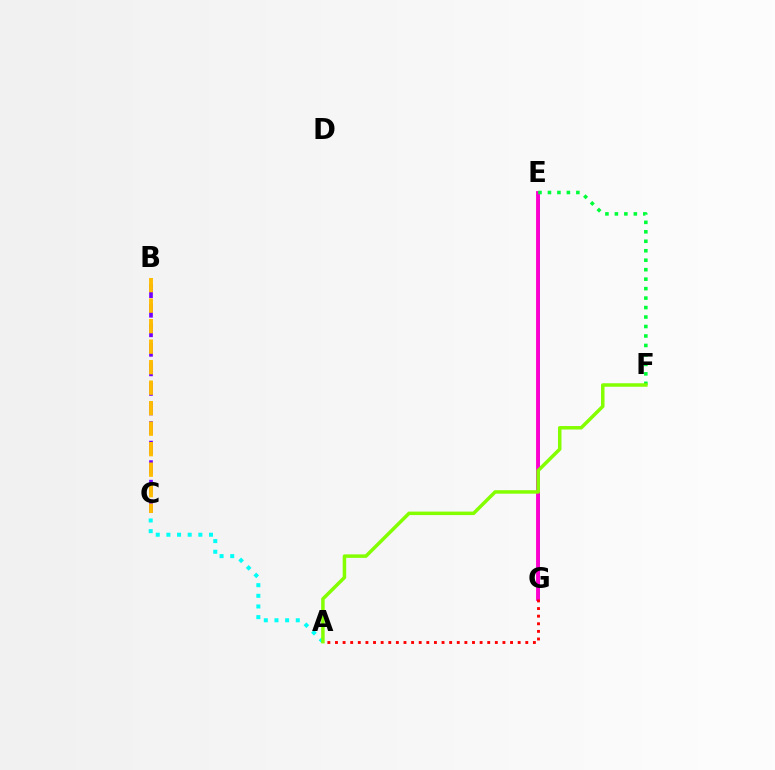{('A', 'C'): [{'color': '#00fff6', 'line_style': 'dotted', 'thickness': 2.89}], ('E', 'G'): [{'color': '#004bff', 'line_style': 'solid', 'thickness': 2.0}, {'color': '#ff00cf', 'line_style': 'solid', 'thickness': 2.78}], ('E', 'F'): [{'color': '#00ff39', 'line_style': 'dotted', 'thickness': 2.57}], ('B', 'C'): [{'color': '#7200ff', 'line_style': 'dashed', 'thickness': 2.65}, {'color': '#ffbd00', 'line_style': 'dashed', 'thickness': 2.79}], ('A', 'G'): [{'color': '#ff0000', 'line_style': 'dotted', 'thickness': 2.07}], ('A', 'F'): [{'color': '#84ff00', 'line_style': 'solid', 'thickness': 2.52}]}